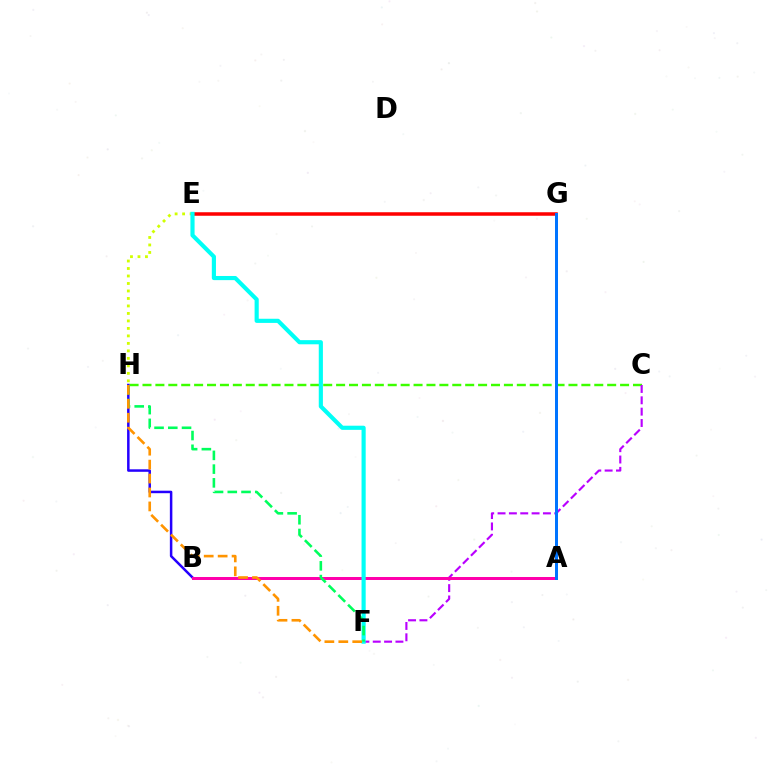{('C', 'H'): [{'color': '#3dff00', 'line_style': 'dashed', 'thickness': 1.75}], ('E', 'G'): [{'color': '#ff0000', 'line_style': 'solid', 'thickness': 2.53}], ('B', 'H'): [{'color': '#2500ff', 'line_style': 'solid', 'thickness': 1.8}], ('C', 'F'): [{'color': '#b900ff', 'line_style': 'dashed', 'thickness': 1.54}], ('A', 'B'): [{'color': '#ff00ac', 'line_style': 'solid', 'thickness': 2.15}], ('E', 'H'): [{'color': '#d1ff00', 'line_style': 'dotted', 'thickness': 2.03}], ('E', 'F'): [{'color': '#00fff6', 'line_style': 'solid', 'thickness': 2.98}], ('F', 'H'): [{'color': '#00ff5c', 'line_style': 'dashed', 'thickness': 1.87}, {'color': '#ff9400', 'line_style': 'dashed', 'thickness': 1.89}], ('A', 'G'): [{'color': '#0074ff', 'line_style': 'solid', 'thickness': 2.16}]}